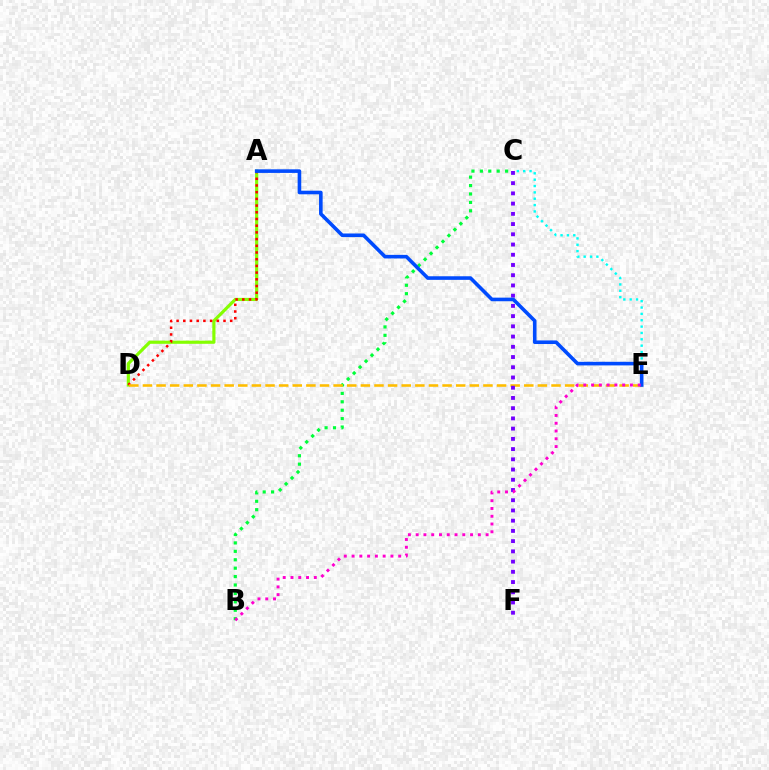{('A', 'D'): [{'color': '#84ff00', 'line_style': 'solid', 'thickness': 2.28}, {'color': '#ff0000', 'line_style': 'dotted', 'thickness': 1.82}], ('B', 'C'): [{'color': '#00ff39', 'line_style': 'dotted', 'thickness': 2.29}], ('C', 'E'): [{'color': '#00fff6', 'line_style': 'dotted', 'thickness': 1.73}], ('D', 'E'): [{'color': '#ffbd00', 'line_style': 'dashed', 'thickness': 1.85}], ('C', 'F'): [{'color': '#7200ff', 'line_style': 'dotted', 'thickness': 2.78}], ('A', 'E'): [{'color': '#004bff', 'line_style': 'solid', 'thickness': 2.59}], ('B', 'E'): [{'color': '#ff00cf', 'line_style': 'dotted', 'thickness': 2.11}]}